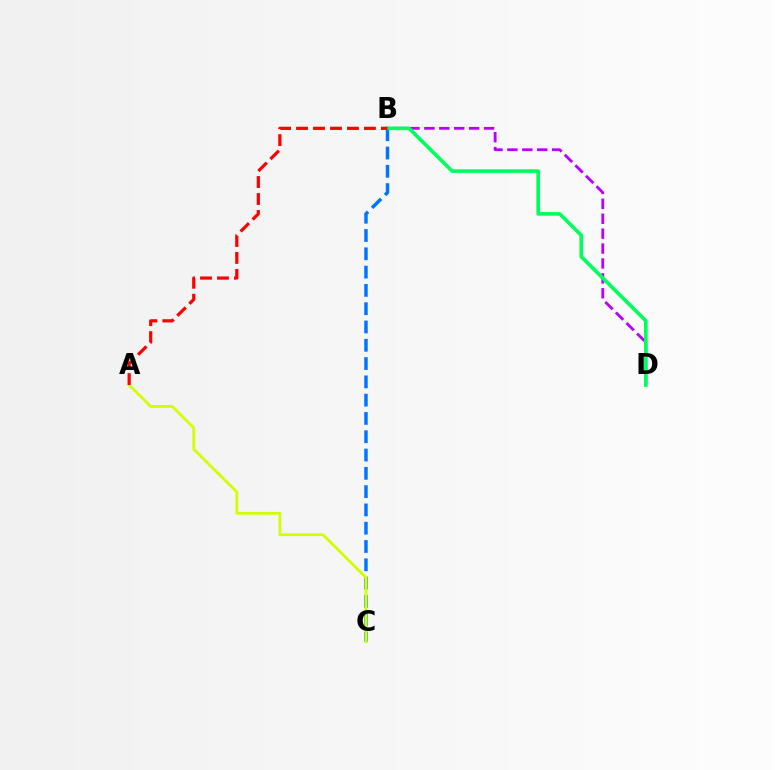{('B', 'C'): [{'color': '#0074ff', 'line_style': 'dashed', 'thickness': 2.49}], ('B', 'D'): [{'color': '#b900ff', 'line_style': 'dashed', 'thickness': 2.03}, {'color': '#00ff5c', 'line_style': 'solid', 'thickness': 2.62}], ('A', 'C'): [{'color': '#d1ff00', 'line_style': 'solid', 'thickness': 2.0}], ('A', 'B'): [{'color': '#ff0000', 'line_style': 'dashed', 'thickness': 2.31}]}